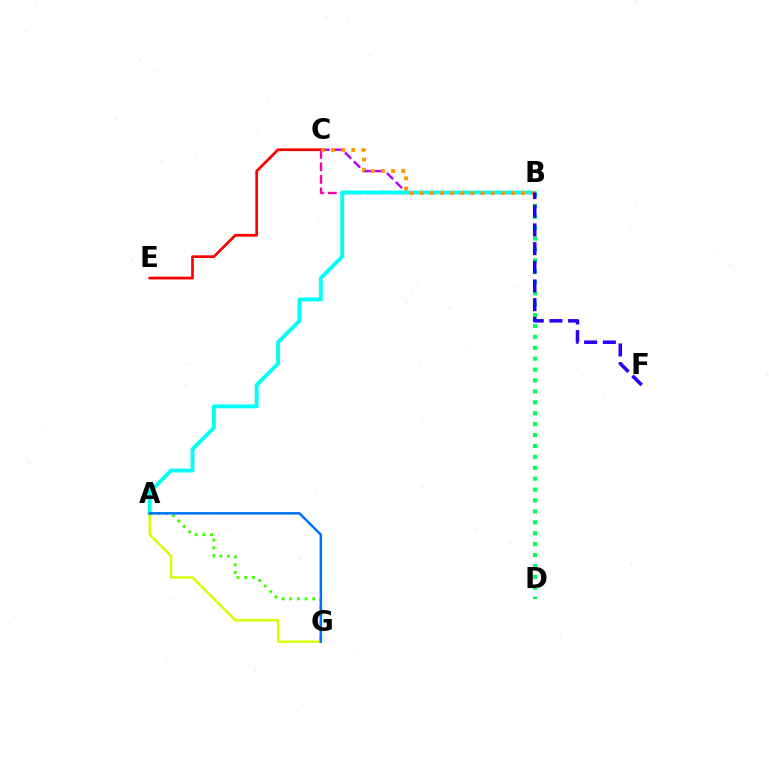{('B', 'C'): [{'color': '#b900ff', 'line_style': 'dashed', 'thickness': 1.71}, {'color': '#ff00ac', 'line_style': 'dashed', 'thickness': 1.7}, {'color': '#ff9400', 'line_style': 'dotted', 'thickness': 2.75}], ('C', 'E'): [{'color': '#ff0000', 'line_style': 'solid', 'thickness': 1.97}], ('A', 'B'): [{'color': '#00fff6', 'line_style': 'solid', 'thickness': 2.79}], ('A', 'G'): [{'color': '#d1ff00', 'line_style': 'solid', 'thickness': 1.73}, {'color': '#3dff00', 'line_style': 'dotted', 'thickness': 2.09}, {'color': '#0074ff', 'line_style': 'solid', 'thickness': 1.8}], ('B', 'D'): [{'color': '#00ff5c', 'line_style': 'dotted', 'thickness': 2.96}], ('B', 'F'): [{'color': '#2500ff', 'line_style': 'dashed', 'thickness': 2.54}]}